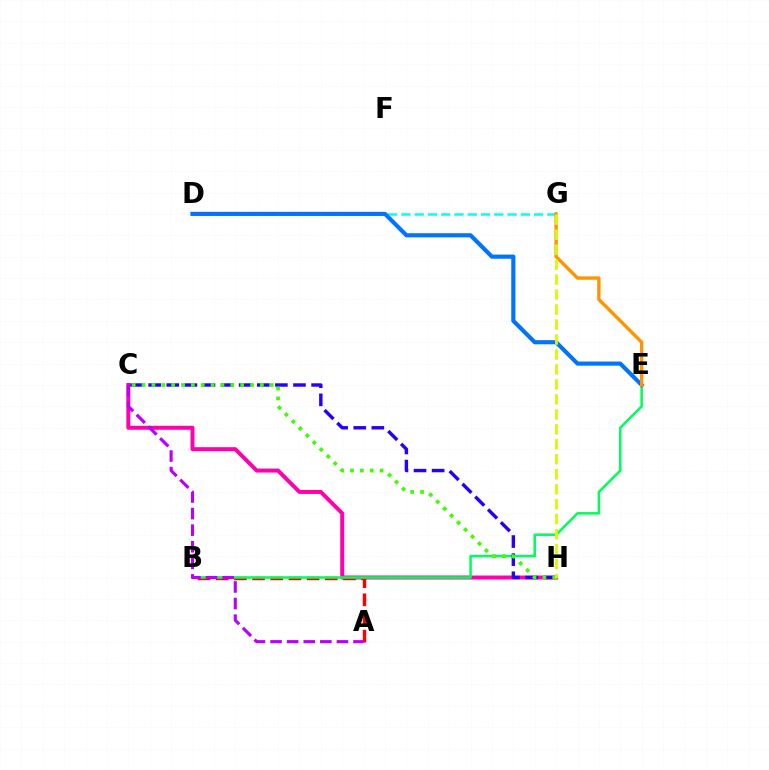{('C', 'H'): [{'color': '#ff00ac', 'line_style': 'solid', 'thickness': 2.86}, {'color': '#2500ff', 'line_style': 'dashed', 'thickness': 2.46}, {'color': '#3dff00', 'line_style': 'dotted', 'thickness': 2.68}], ('A', 'B'): [{'color': '#ff0000', 'line_style': 'dashed', 'thickness': 2.47}], ('B', 'E'): [{'color': '#00ff5c', 'line_style': 'solid', 'thickness': 1.84}], ('D', 'G'): [{'color': '#00fff6', 'line_style': 'dashed', 'thickness': 1.8}], ('D', 'E'): [{'color': '#0074ff', 'line_style': 'solid', 'thickness': 2.98}], ('E', 'G'): [{'color': '#ff9400', 'line_style': 'solid', 'thickness': 2.43}], ('G', 'H'): [{'color': '#d1ff00', 'line_style': 'dashed', 'thickness': 2.03}], ('A', 'C'): [{'color': '#b900ff', 'line_style': 'dashed', 'thickness': 2.25}]}